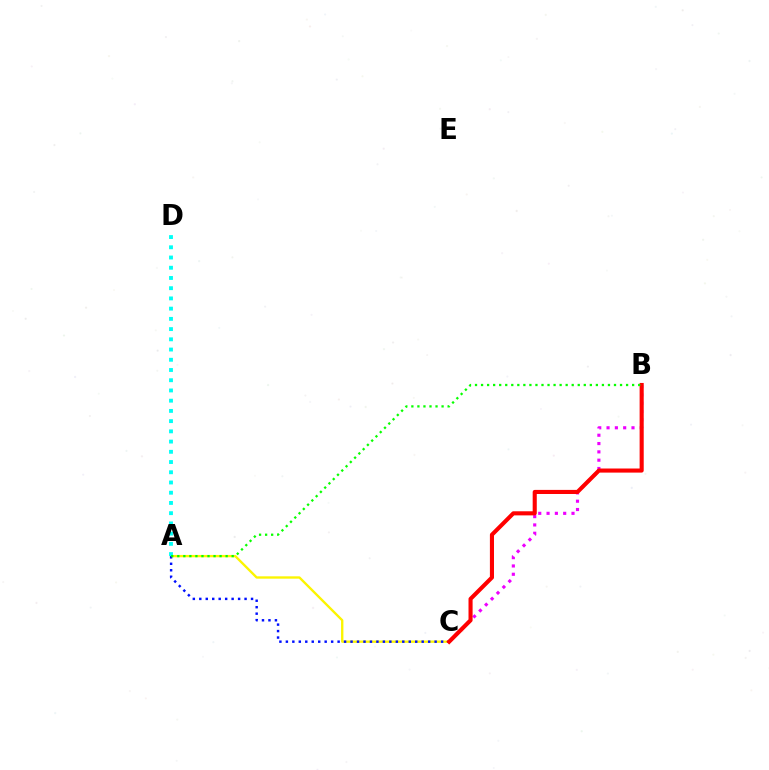{('A', 'C'): [{'color': '#fcf500', 'line_style': 'solid', 'thickness': 1.69}, {'color': '#0010ff', 'line_style': 'dotted', 'thickness': 1.76}], ('B', 'C'): [{'color': '#ee00ff', 'line_style': 'dotted', 'thickness': 2.26}, {'color': '#ff0000', 'line_style': 'solid', 'thickness': 2.95}], ('A', 'D'): [{'color': '#00fff6', 'line_style': 'dotted', 'thickness': 2.78}], ('A', 'B'): [{'color': '#08ff00', 'line_style': 'dotted', 'thickness': 1.64}]}